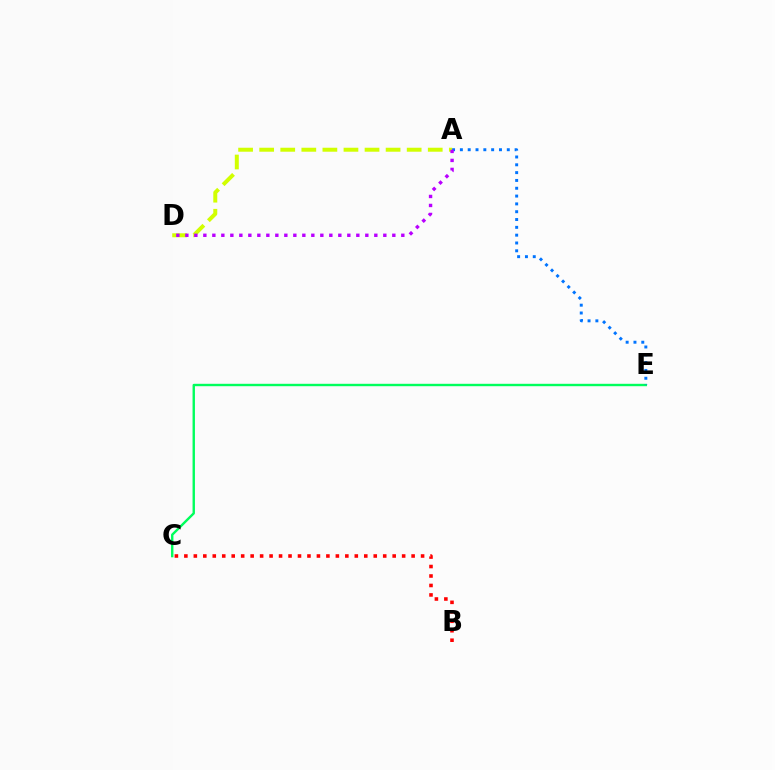{('C', 'E'): [{'color': '#00ff5c', 'line_style': 'solid', 'thickness': 1.73}], ('A', 'E'): [{'color': '#0074ff', 'line_style': 'dotted', 'thickness': 2.12}], ('B', 'C'): [{'color': '#ff0000', 'line_style': 'dotted', 'thickness': 2.57}], ('A', 'D'): [{'color': '#d1ff00', 'line_style': 'dashed', 'thickness': 2.86}, {'color': '#b900ff', 'line_style': 'dotted', 'thickness': 2.44}]}